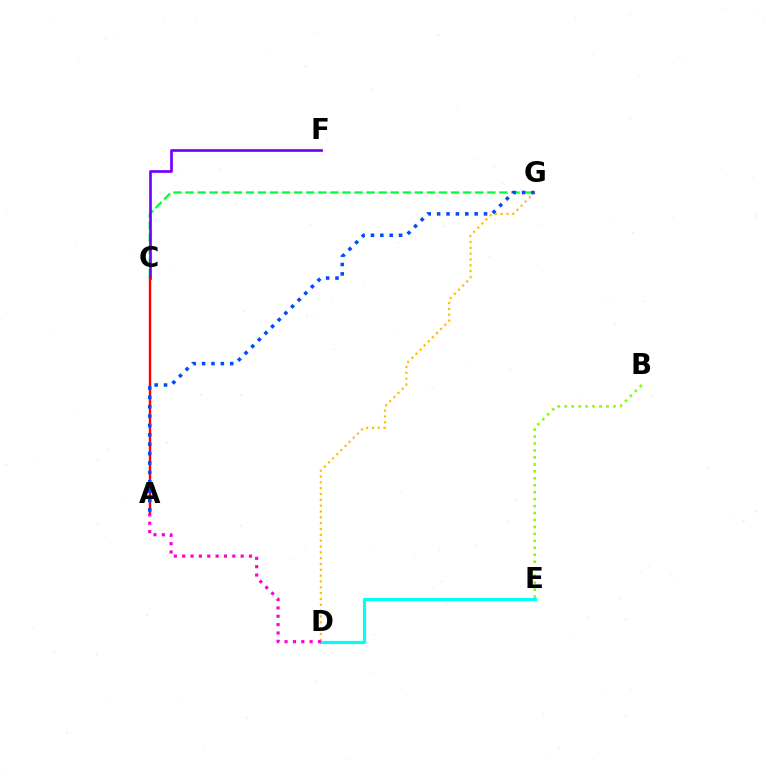{('D', 'E'): [{'color': '#00fff6', 'line_style': 'solid', 'thickness': 2.28}], ('C', 'G'): [{'color': '#00ff39', 'line_style': 'dashed', 'thickness': 1.64}], ('D', 'G'): [{'color': '#ffbd00', 'line_style': 'dotted', 'thickness': 1.58}], ('C', 'F'): [{'color': '#7200ff', 'line_style': 'solid', 'thickness': 1.94}], ('A', 'C'): [{'color': '#ff0000', 'line_style': 'solid', 'thickness': 1.74}], ('B', 'E'): [{'color': '#84ff00', 'line_style': 'dotted', 'thickness': 1.89}], ('A', 'G'): [{'color': '#004bff', 'line_style': 'dotted', 'thickness': 2.55}], ('A', 'D'): [{'color': '#ff00cf', 'line_style': 'dotted', 'thickness': 2.27}]}